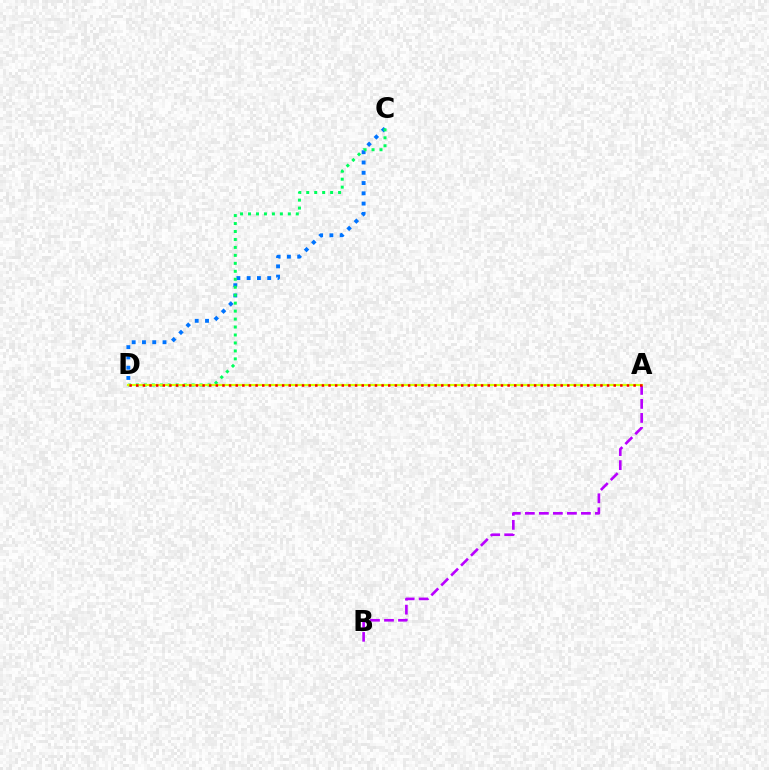{('C', 'D'): [{'color': '#0074ff', 'line_style': 'dotted', 'thickness': 2.79}, {'color': '#00ff5c', 'line_style': 'dotted', 'thickness': 2.16}], ('A', 'B'): [{'color': '#b900ff', 'line_style': 'dashed', 'thickness': 1.9}], ('A', 'D'): [{'color': '#d1ff00', 'line_style': 'solid', 'thickness': 1.57}, {'color': '#ff0000', 'line_style': 'dotted', 'thickness': 1.8}]}